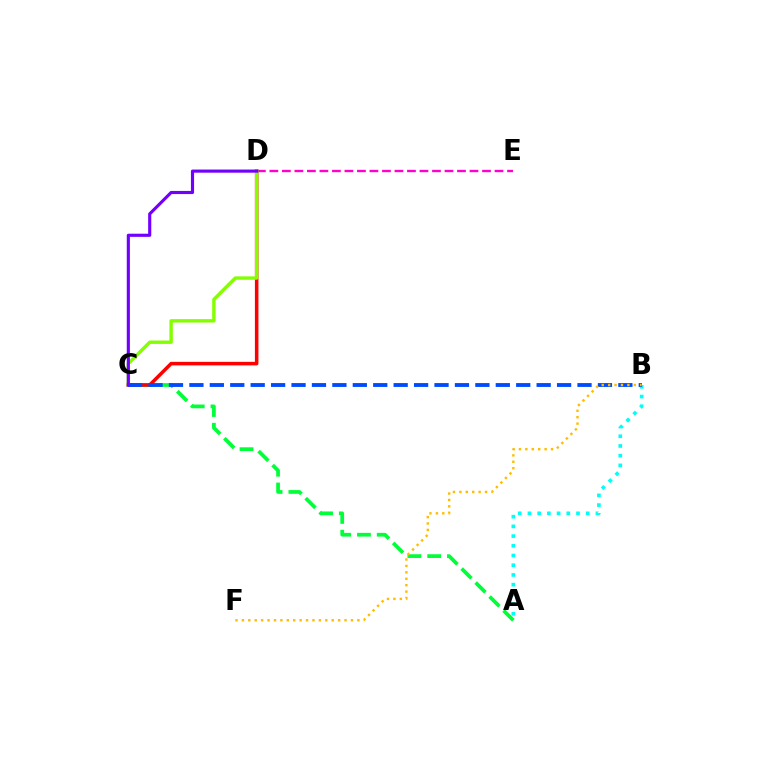{('A', 'C'): [{'color': '#00ff39', 'line_style': 'dashed', 'thickness': 2.69}], ('C', 'D'): [{'color': '#ff0000', 'line_style': 'solid', 'thickness': 2.54}, {'color': '#84ff00', 'line_style': 'solid', 'thickness': 2.45}, {'color': '#7200ff', 'line_style': 'solid', 'thickness': 2.26}], ('D', 'E'): [{'color': '#ff00cf', 'line_style': 'dashed', 'thickness': 1.7}], ('A', 'B'): [{'color': '#00fff6', 'line_style': 'dotted', 'thickness': 2.64}], ('B', 'C'): [{'color': '#004bff', 'line_style': 'dashed', 'thickness': 2.77}], ('B', 'F'): [{'color': '#ffbd00', 'line_style': 'dotted', 'thickness': 1.74}]}